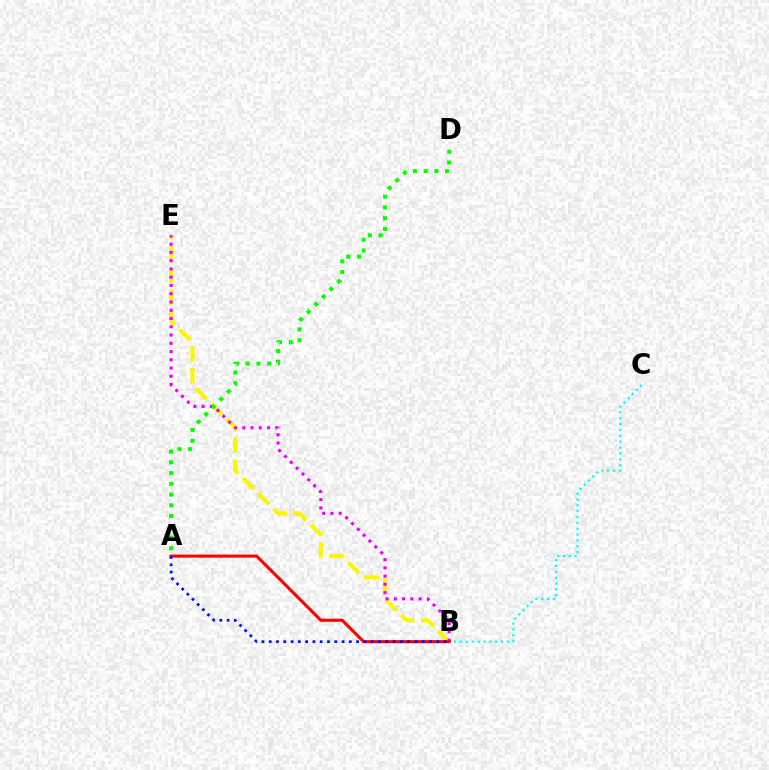{('B', 'C'): [{'color': '#00fff6', 'line_style': 'dotted', 'thickness': 1.59}], ('B', 'E'): [{'color': '#fcf500', 'line_style': 'dashed', 'thickness': 2.97}, {'color': '#ee00ff', 'line_style': 'dotted', 'thickness': 2.24}], ('A', 'B'): [{'color': '#ff0000', 'line_style': 'solid', 'thickness': 2.22}, {'color': '#0010ff', 'line_style': 'dotted', 'thickness': 1.98}], ('A', 'D'): [{'color': '#08ff00', 'line_style': 'dotted', 'thickness': 2.92}]}